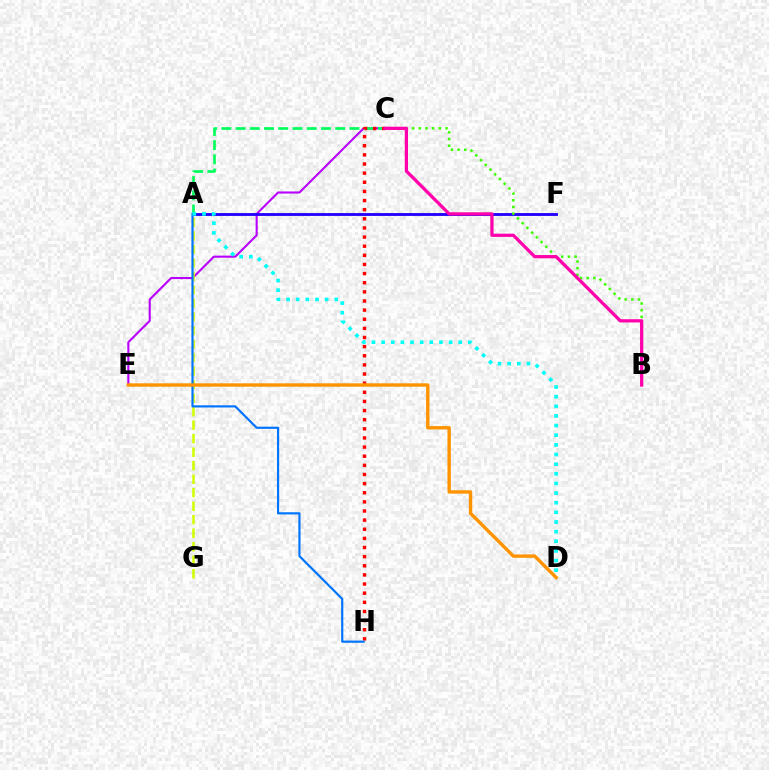{('C', 'E'): [{'color': '#b900ff', 'line_style': 'solid', 'thickness': 1.51}], ('A', 'F'): [{'color': '#2500ff', 'line_style': 'solid', 'thickness': 2.06}], ('A', 'C'): [{'color': '#00ff5c', 'line_style': 'dashed', 'thickness': 1.93}], ('A', 'G'): [{'color': '#d1ff00', 'line_style': 'dashed', 'thickness': 1.84}], ('C', 'H'): [{'color': '#ff0000', 'line_style': 'dotted', 'thickness': 2.48}], ('B', 'C'): [{'color': '#3dff00', 'line_style': 'dotted', 'thickness': 1.82}, {'color': '#ff00ac', 'line_style': 'solid', 'thickness': 2.34}], ('A', 'H'): [{'color': '#0074ff', 'line_style': 'solid', 'thickness': 1.56}], ('A', 'D'): [{'color': '#00fff6', 'line_style': 'dotted', 'thickness': 2.62}], ('D', 'E'): [{'color': '#ff9400', 'line_style': 'solid', 'thickness': 2.45}]}